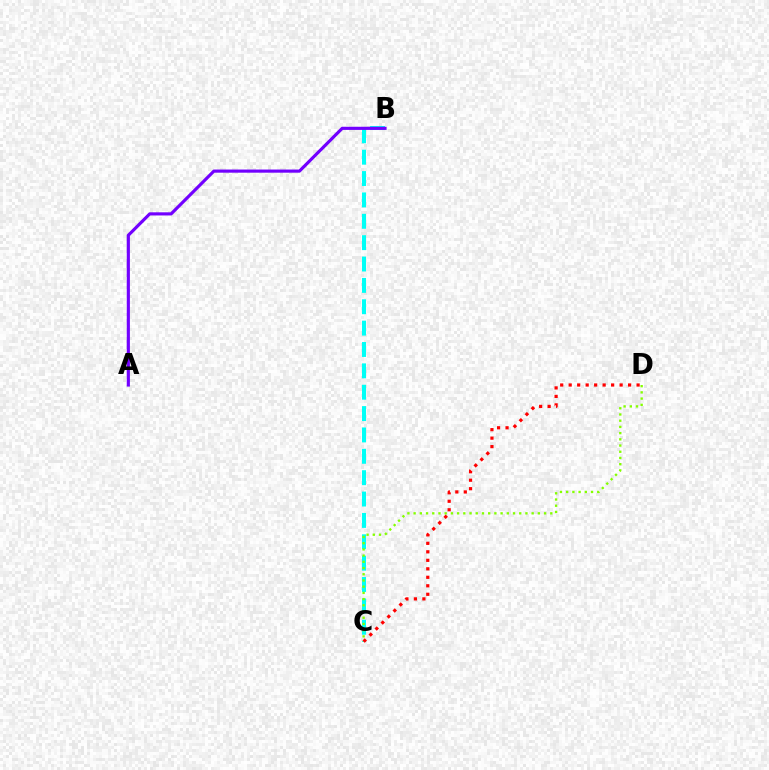{('B', 'C'): [{'color': '#00fff6', 'line_style': 'dashed', 'thickness': 2.9}], ('C', 'D'): [{'color': '#84ff00', 'line_style': 'dotted', 'thickness': 1.69}, {'color': '#ff0000', 'line_style': 'dotted', 'thickness': 2.31}], ('A', 'B'): [{'color': '#7200ff', 'line_style': 'solid', 'thickness': 2.27}]}